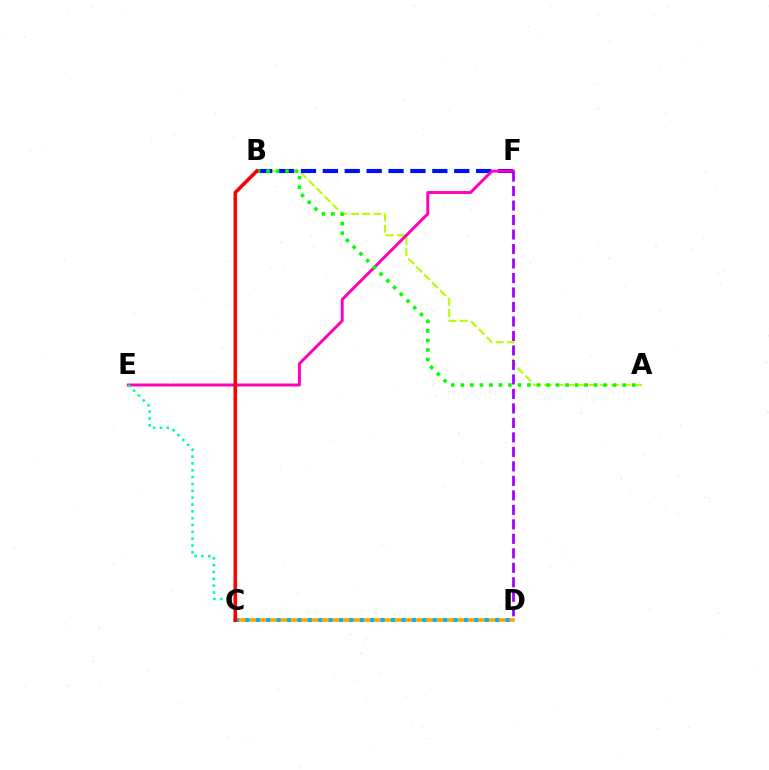{('A', 'B'): [{'color': '#b3ff00', 'line_style': 'dashed', 'thickness': 1.52}, {'color': '#08ff00', 'line_style': 'dotted', 'thickness': 2.59}], ('C', 'D'): [{'color': '#ffa500', 'line_style': 'solid', 'thickness': 2.62}, {'color': '#00b5ff', 'line_style': 'dotted', 'thickness': 2.83}], ('B', 'F'): [{'color': '#0010ff', 'line_style': 'dashed', 'thickness': 2.98}], ('E', 'F'): [{'color': '#ff00bd', 'line_style': 'solid', 'thickness': 2.11}], ('D', 'F'): [{'color': '#9b00ff', 'line_style': 'dashed', 'thickness': 1.97}], ('C', 'E'): [{'color': '#00ff9d', 'line_style': 'dotted', 'thickness': 1.86}], ('B', 'C'): [{'color': '#ff0000', 'line_style': 'solid', 'thickness': 2.59}]}